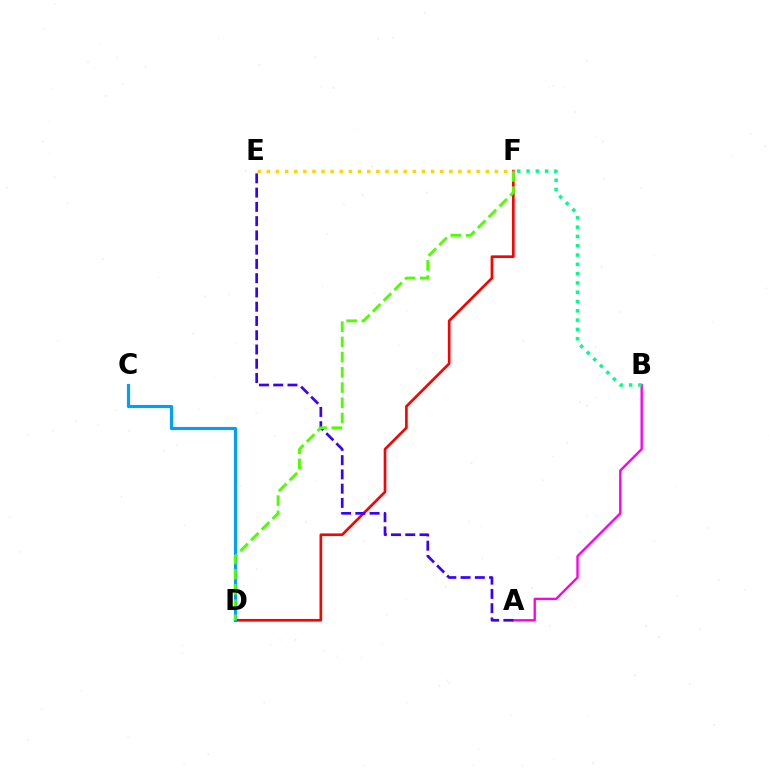{('D', 'F'): [{'color': '#ff0000', 'line_style': 'solid', 'thickness': 1.91}, {'color': '#4fff00', 'line_style': 'dashed', 'thickness': 2.07}], ('A', 'B'): [{'color': '#ff00ed', 'line_style': 'solid', 'thickness': 1.71}], ('C', 'D'): [{'color': '#009eff', 'line_style': 'solid', 'thickness': 2.27}], ('A', 'E'): [{'color': '#3700ff', 'line_style': 'dashed', 'thickness': 1.94}], ('E', 'F'): [{'color': '#ffd500', 'line_style': 'dotted', 'thickness': 2.48}], ('B', 'F'): [{'color': '#00ff86', 'line_style': 'dotted', 'thickness': 2.53}]}